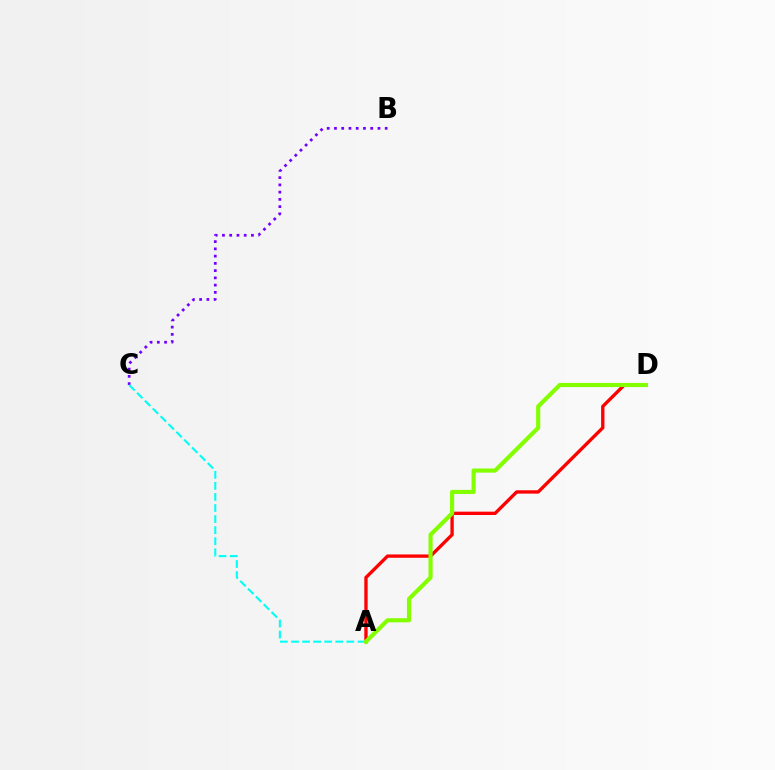{('B', 'C'): [{'color': '#7200ff', 'line_style': 'dotted', 'thickness': 1.97}], ('A', 'D'): [{'color': '#ff0000', 'line_style': 'solid', 'thickness': 2.4}, {'color': '#84ff00', 'line_style': 'solid', 'thickness': 2.99}], ('A', 'C'): [{'color': '#00fff6', 'line_style': 'dashed', 'thickness': 1.5}]}